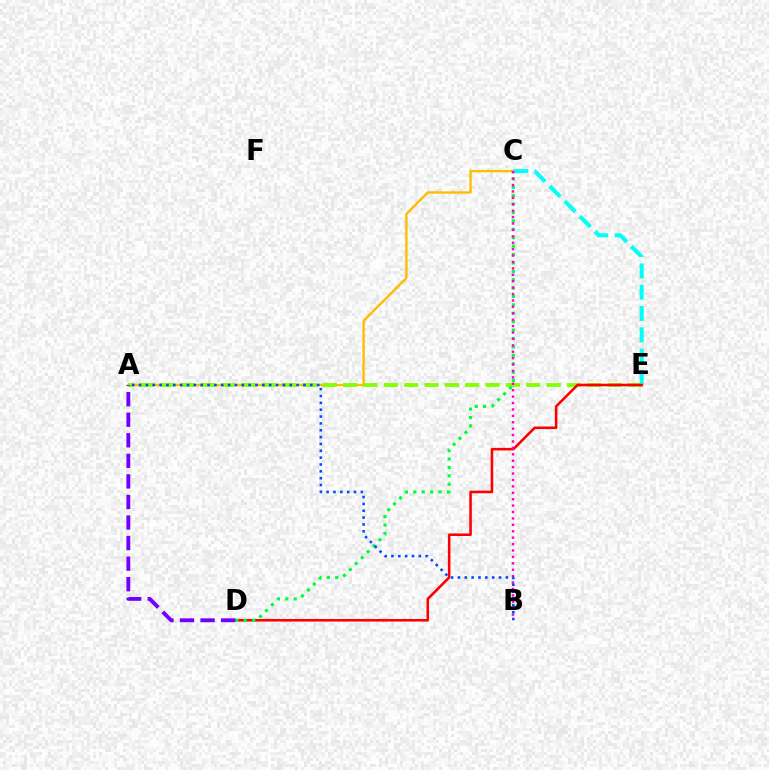{('A', 'C'): [{'color': '#ffbd00', 'line_style': 'solid', 'thickness': 1.71}], ('C', 'E'): [{'color': '#00fff6', 'line_style': 'dashed', 'thickness': 2.9}], ('A', 'E'): [{'color': '#84ff00', 'line_style': 'dashed', 'thickness': 2.76}], ('D', 'E'): [{'color': '#ff0000', 'line_style': 'solid', 'thickness': 1.84}], ('C', 'D'): [{'color': '#00ff39', 'line_style': 'dotted', 'thickness': 2.28}], ('B', 'C'): [{'color': '#ff00cf', 'line_style': 'dotted', 'thickness': 1.74}], ('A', 'D'): [{'color': '#7200ff', 'line_style': 'dashed', 'thickness': 2.79}], ('A', 'B'): [{'color': '#004bff', 'line_style': 'dotted', 'thickness': 1.86}]}